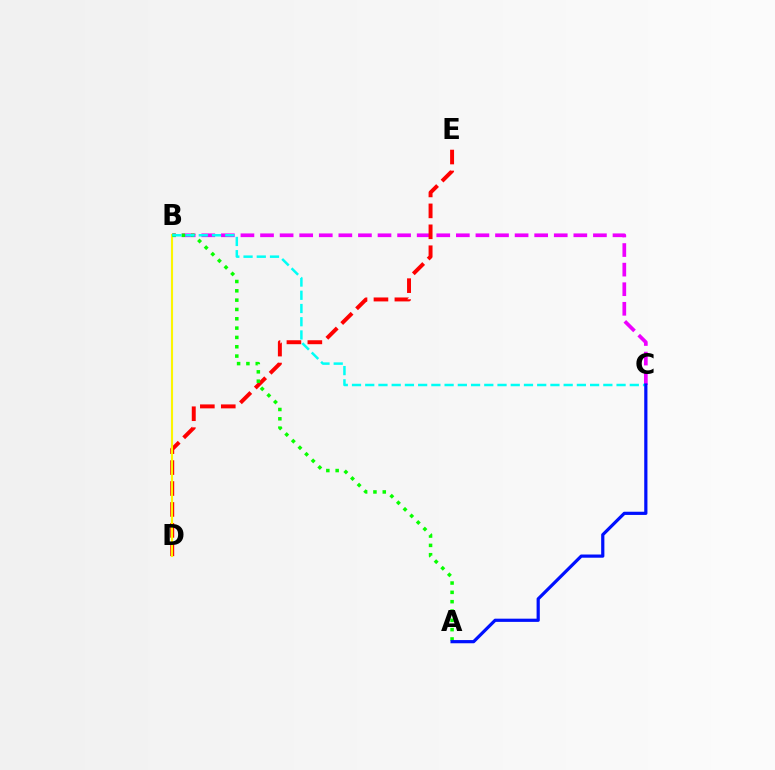{('B', 'C'): [{'color': '#ee00ff', 'line_style': 'dashed', 'thickness': 2.66}, {'color': '#00fff6', 'line_style': 'dashed', 'thickness': 1.8}], ('D', 'E'): [{'color': '#ff0000', 'line_style': 'dashed', 'thickness': 2.84}], ('B', 'D'): [{'color': '#fcf500', 'line_style': 'solid', 'thickness': 1.53}], ('A', 'B'): [{'color': '#08ff00', 'line_style': 'dotted', 'thickness': 2.53}], ('A', 'C'): [{'color': '#0010ff', 'line_style': 'solid', 'thickness': 2.3}]}